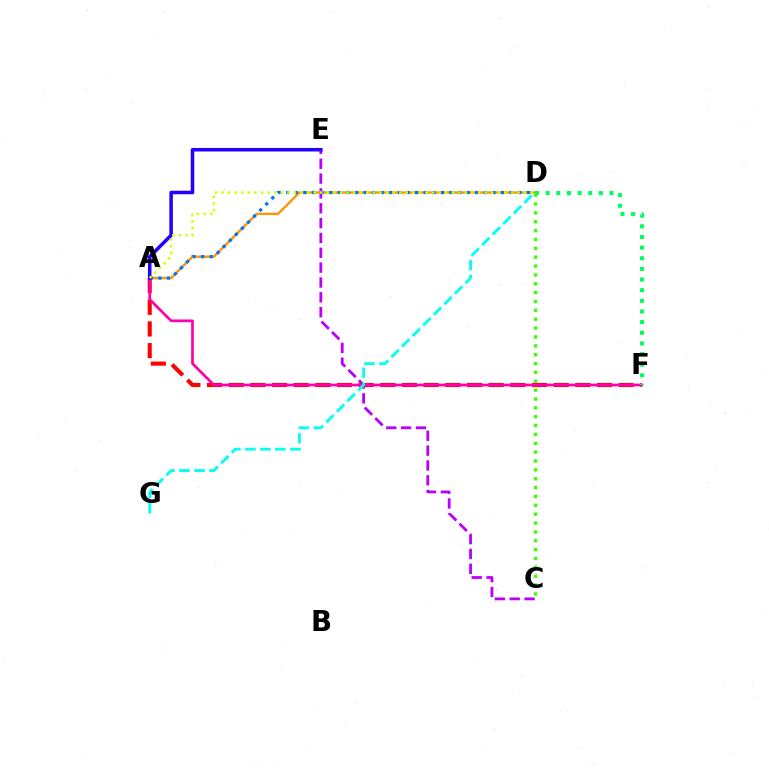{('C', 'D'): [{'color': '#3dff00', 'line_style': 'dotted', 'thickness': 2.41}], ('C', 'E'): [{'color': '#b900ff', 'line_style': 'dashed', 'thickness': 2.02}], ('A', 'F'): [{'color': '#ff0000', 'line_style': 'dashed', 'thickness': 2.94}, {'color': '#ff00ac', 'line_style': 'solid', 'thickness': 1.95}], ('A', 'D'): [{'color': '#ff9400', 'line_style': 'solid', 'thickness': 1.7}, {'color': '#0074ff', 'line_style': 'dotted', 'thickness': 2.33}, {'color': '#d1ff00', 'line_style': 'dotted', 'thickness': 1.79}], ('D', 'G'): [{'color': '#00fff6', 'line_style': 'dashed', 'thickness': 2.03}], ('A', 'E'): [{'color': '#2500ff', 'line_style': 'solid', 'thickness': 2.54}], ('D', 'F'): [{'color': '#00ff5c', 'line_style': 'dotted', 'thickness': 2.89}]}